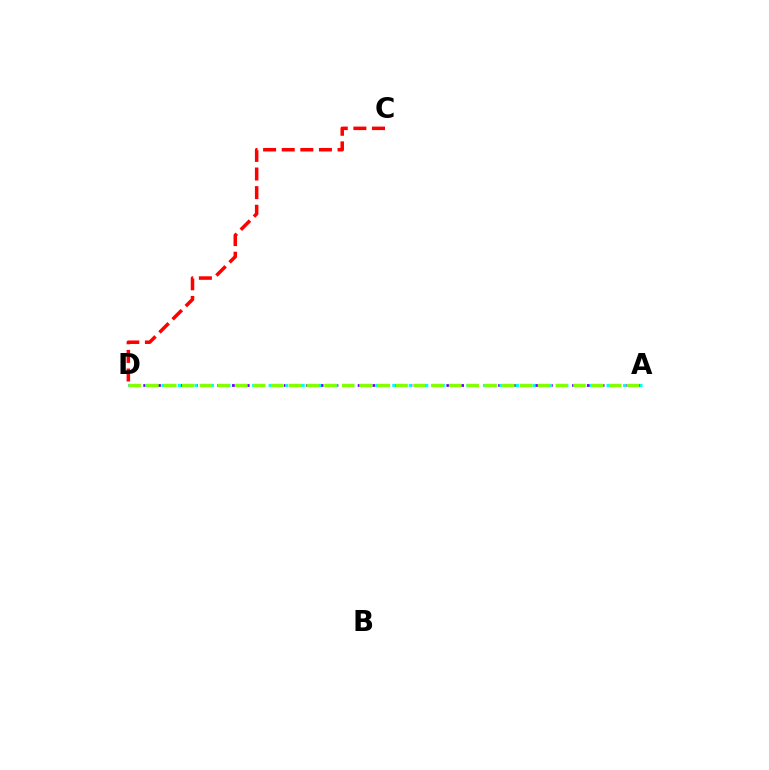{('C', 'D'): [{'color': '#ff0000', 'line_style': 'dashed', 'thickness': 2.53}], ('A', 'D'): [{'color': '#7200ff', 'line_style': 'dotted', 'thickness': 2.01}, {'color': '#00fff6', 'line_style': 'dotted', 'thickness': 2.24}, {'color': '#84ff00', 'line_style': 'dashed', 'thickness': 2.42}]}